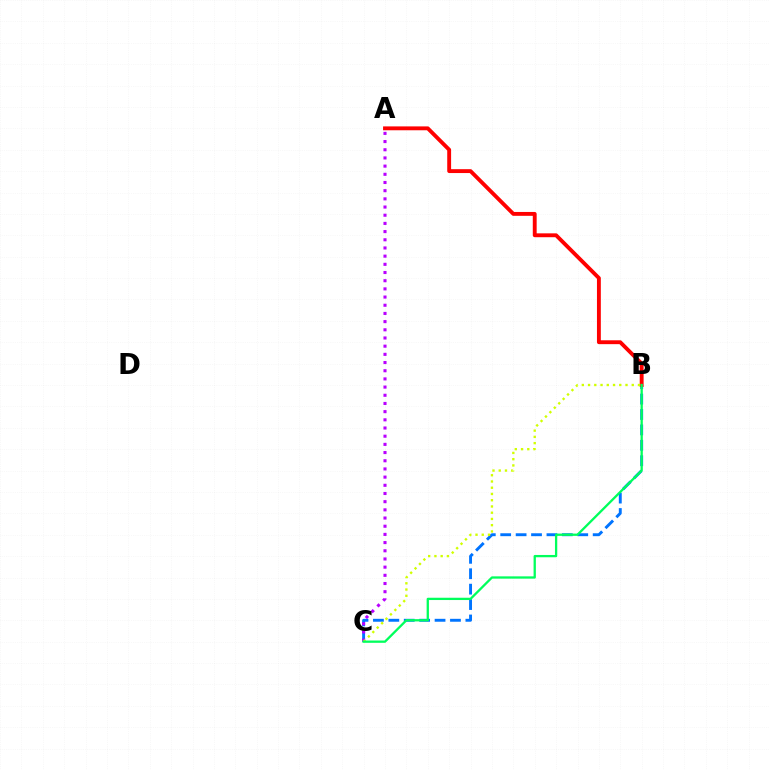{('B', 'C'): [{'color': '#0074ff', 'line_style': 'dashed', 'thickness': 2.09}, {'color': '#d1ff00', 'line_style': 'dotted', 'thickness': 1.7}, {'color': '#00ff5c', 'line_style': 'solid', 'thickness': 1.65}], ('A', 'B'): [{'color': '#ff0000', 'line_style': 'solid', 'thickness': 2.79}], ('A', 'C'): [{'color': '#b900ff', 'line_style': 'dotted', 'thickness': 2.22}]}